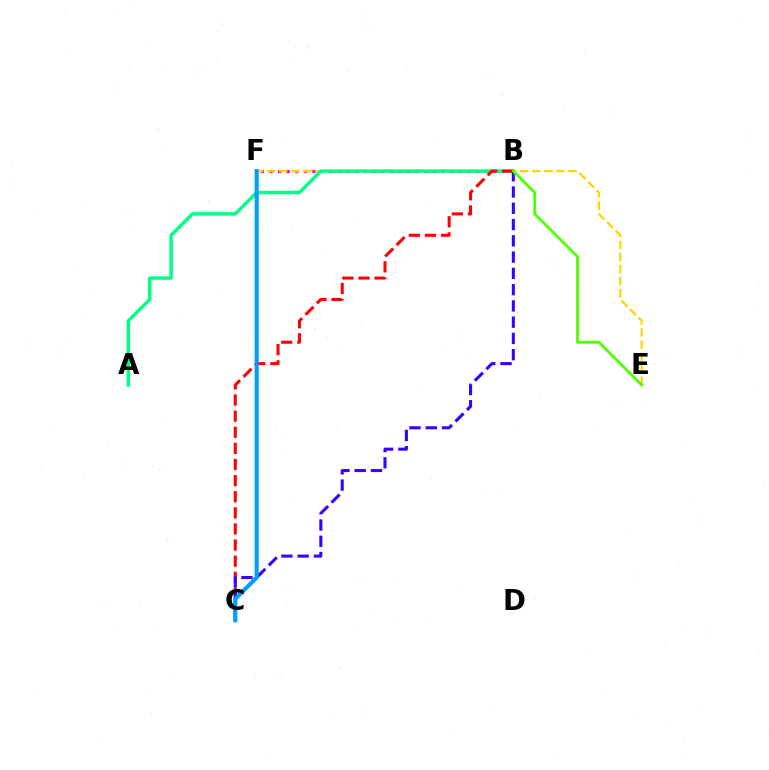{('B', 'F'): [{'color': '#ff00ed', 'line_style': 'dotted', 'thickness': 2.34}], ('E', 'F'): [{'color': '#ffd500', 'line_style': 'dashed', 'thickness': 1.64}], ('A', 'B'): [{'color': '#00ff86', 'line_style': 'solid', 'thickness': 2.46}], ('B', 'C'): [{'color': '#ff0000', 'line_style': 'dashed', 'thickness': 2.19}, {'color': '#3700ff', 'line_style': 'dashed', 'thickness': 2.21}], ('C', 'F'): [{'color': '#009eff', 'line_style': 'solid', 'thickness': 2.96}], ('B', 'E'): [{'color': '#4fff00', 'line_style': 'solid', 'thickness': 2.03}]}